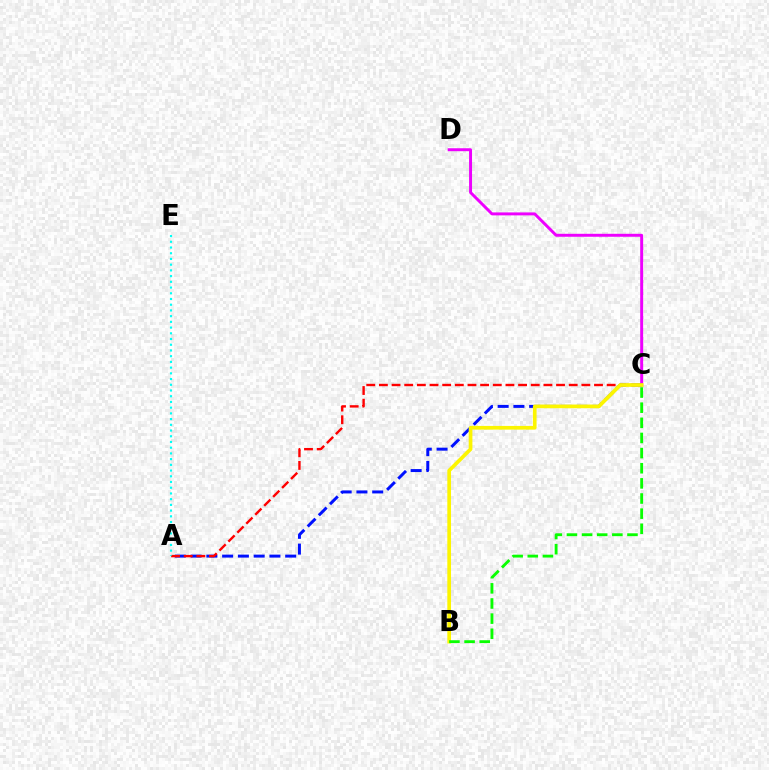{('C', 'D'): [{'color': '#ee00ff', 'line_style': 'solid', 'thickness': 2.13}], ('A', 'C'): [{'color': '#0010ff', 'line_style': 'dashed', 'thickness': 2.14}, {'color': '#ff0000', 'line_style': 'dashed', 'thickness': 1.72}], ('A', 'E'): [{'color': '#00fff6', 'line_style': 'dotted', 'thickness': 1.55}], ('B', 'C'): [{'color': '#fcf500', 'line_style': 'solid', 'thickness': 2.66}, {'color': '#08ff00', 'line_style': 'dashed', 'thickness': 2.06}]}